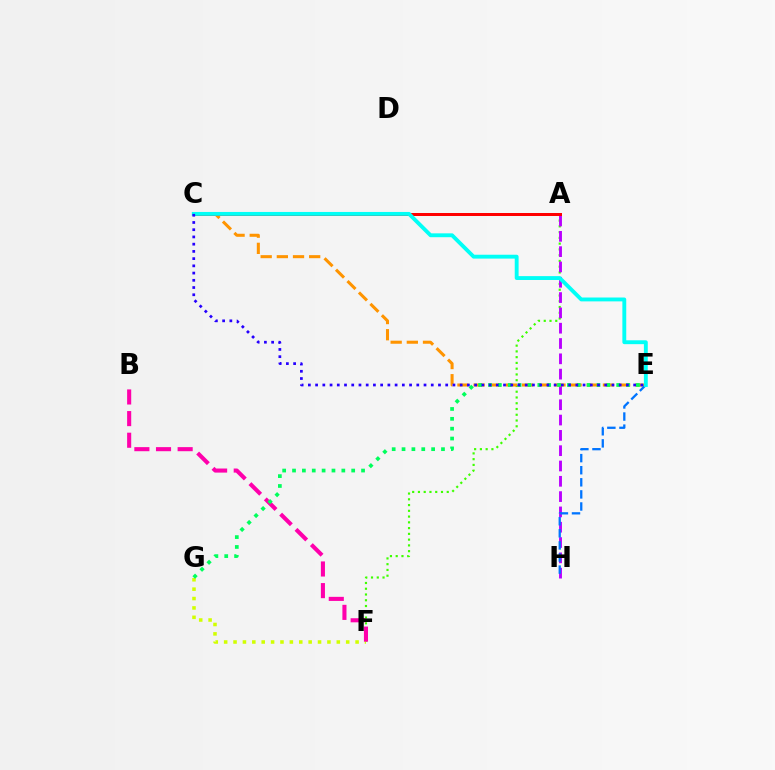{('A', 'F'): [{'color': '#3dff00', 'line_style': 'dotted', 'thickness': 1.57}], ('F', 'G'): [{'color': '#d1ff00', 'line_style': 'dotted', 'thickness': 2.55}], ('A', 'H'): [{'color': '#b900ff', 'line_style': 'dashed', 'thickness': 2.08}], ('C', 'E'): [{'color': '#ff9400', 'line_style': 'dashed', 'thickness': 2.2}, {'color': '#00fff6', 'line_style': 'solid', 'thickness': 2.78}, {'color': '#2500ff', 'line_style': 'dotted', 'thickness': 1.96}], ('A', 'C'): [{'color': '#ff0000', 'line_style': 'solid', 'thickness': 2.15}], ('E', 'H'): [{'color': '#0074ff', 'line_style': 'dashed', 'thickness': 1.64}], ('B', 'F'): [{'color': '#ff00ac', 'line_style': 'dashed', 'thickness': 2.94}], ('E', 'G'): [{'color': '#00ff5c', 'line_style': 'dotted', 'thickness': 2.68}]}